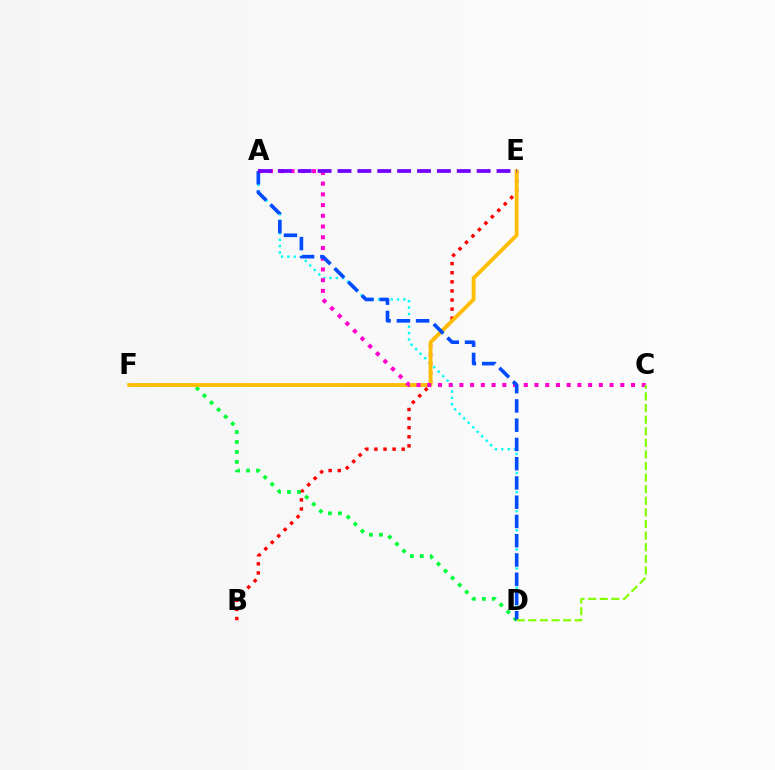{('A', 'D'): [{'color': '#00fff6', 'line_style': 'dotted', 'thickness': 1.73}, {'color': '#004bff', 'line_style': 'dashed', 'thickness': 2.62}], ('B', 'E'): [{'color': '#ff0000', 'line_style': 'dotted', 'thickness': 2.47}], ('D', 'F'): [{'color': '#00ff39', 'line_style': 'dotted', 'thickness': 2.7}], ('E', 'F'): [{'color': '#ffbd00', 'line_style': 'solid', 'thickness': 2.74}], ('A', 'C'): [{'color': '#ff00cf', 'line_style': 'dotted', 'thickness': 2.91}], ('C', 'D'): [{'color': '#84ff00', 'line_style': 'dashed', 'thickness': 1.58}], ('A', 'E'): [{'color': '#7200ff', 'line_style': 'dashed', 'thickness': 2.7}]}